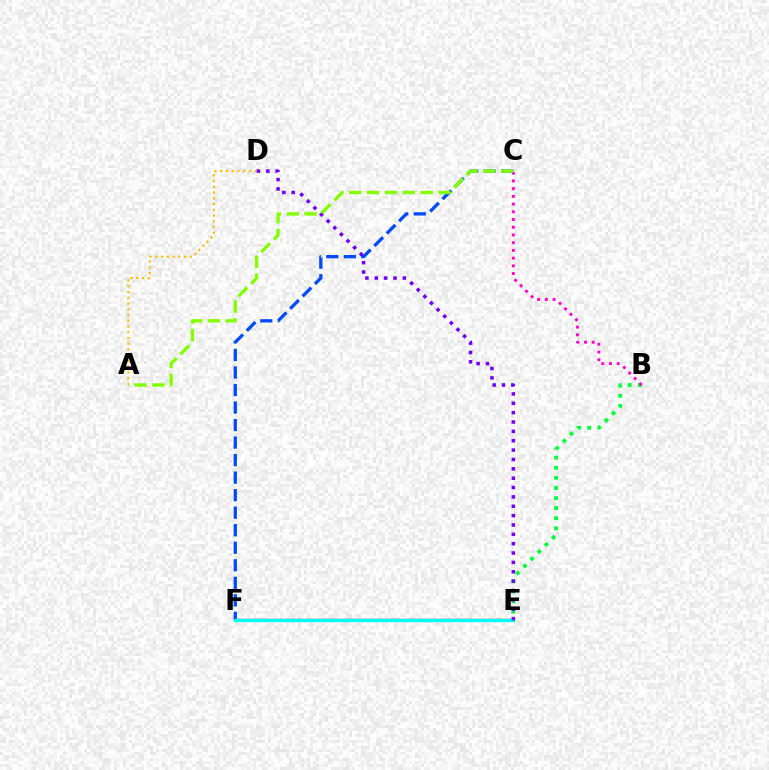{('C', 'F'): [{'color': '#004bff', 'line_style': 'dashed', 'thickness': 2.38}], ('B', 'E'): [{'color': '#00ff39', 'line_style': 'dotted', 'thickness': 2.74}], ('A', 'D'): [{'color': '#ffbd00', 'line_style': 'dotted', 'thickness': 1.56}], ('E', 'F'): [{'color': '#ff0000', 'line_style': 'solid', 'thickness': 1.66}, {'color': '#00fff6', 'line_style': 'solid', 'thickness': 2.41}], ('B', 'C'): [{'color': '#ff00cf', 'line_style': 'dotted', 'thickness': 2.1}], ('D', 'E'): [{'color': '#7200ff', 'line_style': 'dotted', 'thickness': 2.54}], ('A', 'C'): [{'color': '#84ff00', 'line_style': 'dashed', 'thickness': 2.43}]}